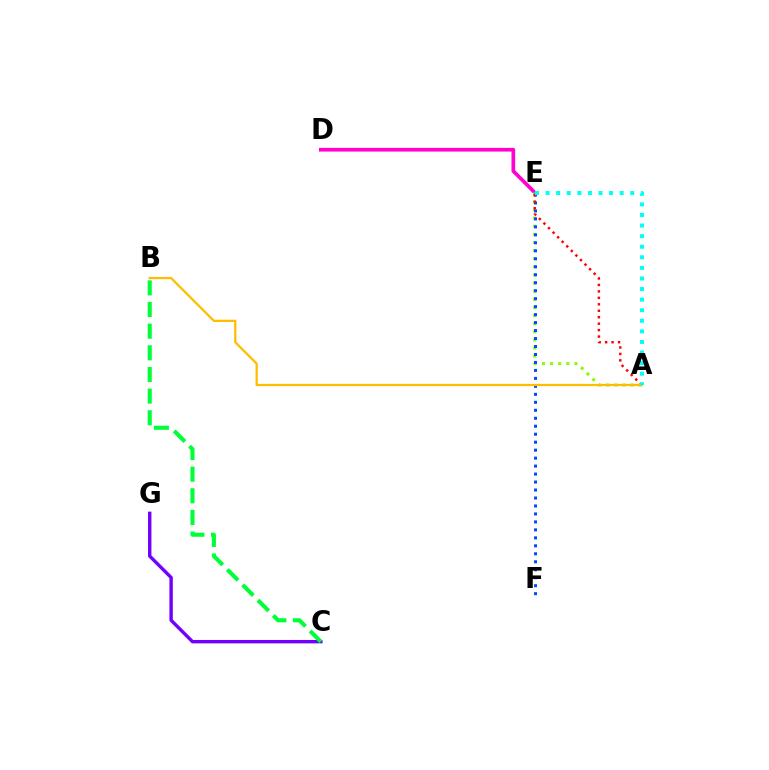{('D', 'E'): [{'color': '#ff00cf', 'line_style': 'solid', 'thickness': 2.65}], ('A', 'E'): [{'color': '#84ff00', 'line_style': 'dotted', 'thickness': 2.21}, {'color': '#ff0000', 'line_style': 'dotted', 'thickness': 1.75}, {'color': '#00fff6', 'line_style': 'dotted', 'thickness': 2.88}], ('C', 'G'): [{'color': '#7200ff', 'line_style': 'solid', 'thickness': 2.44}], ('E', 'F'): [{'color': '#004bff', 'line_style': 'dotted', 'thickness': 2.17}], ('A', 'B'): [{'color': '#ffbd00', 'line_style': 'solid', 'thickness': 1.62}], ('B', 'C'): [{'color': '#00ff39', 'line_style': 'dashed', 'thickness': 2.94}]}